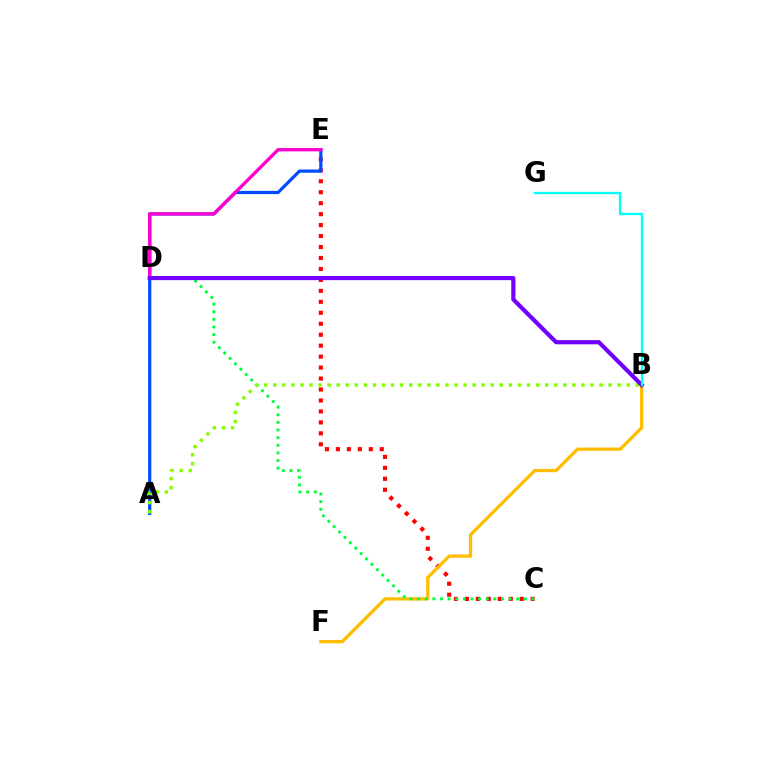{('C', 'E'): [{'color': '#ff0000', 'line_style': 'dotted', 'thickness': 2.98}], ('A', 'E'): [{'color': '#004bff', 'line_style': 'solid', 'thickness': 2.31}], ('B', 'F'): [{'color': '#ffbd00', 'line_style': 'solid', 'thickness': 2.36}], ('D', 'E'): [{'color': '#ff00cf', 'line_style': 'solid', 'thickness': 2.4}], ('C', 'D'): [{'color': '#00ff39', 'line_style': 'dotted', 'thickness': 2.07}], ('A', 'B'): [{'color': '#84ff00', 'line_style': 'dotted', 'thickness': 2.46}], ('B', 'D'): [{'color': '#7200ff', 'line_style': 'solid', 'thickness': 2.99}], ('B', 'G'): [{'color': '#00fff6', 'line_style': 'solid', 'thickness': 1.66}]}